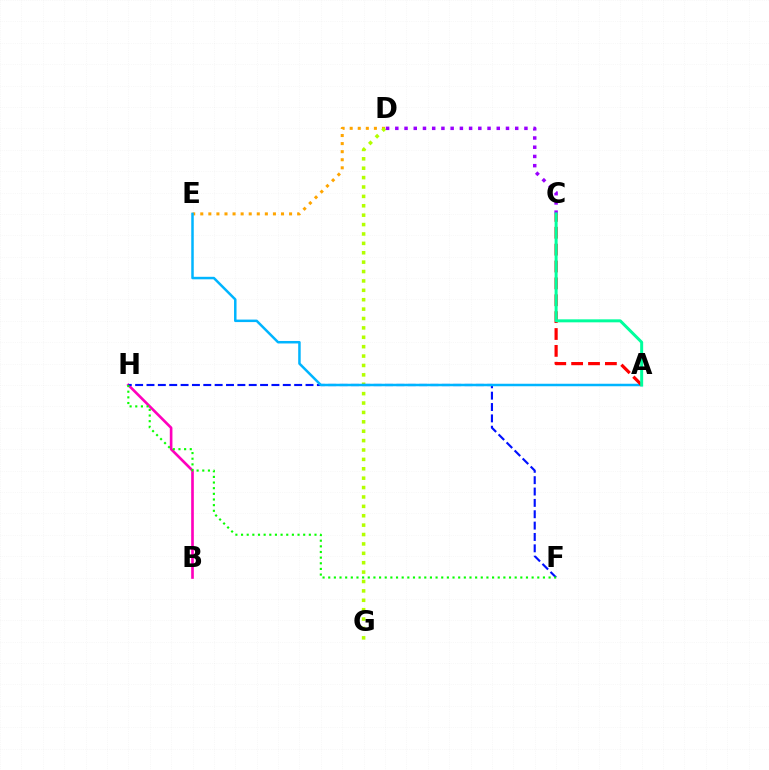{('D', 'E'): [{'color': '#ffa500', 'line_style': 'dotted', 'thickness': 2.19}], ('B', 'H'): [{'color': '#ff00bd', 'line_style': 'solid', 'thickness': 1.91}], ('D', 'G'): [{'color': '#b3ff00', 'line_style': 'dotted', 'thickness': 2.55}], ('F', 'H'): [{'color': '#0010ff', 'line_style': 'dashed', 'thickness': 1.54}, {'color': '#08ff00', 'line_style': 'dotted', 'thickness': 1.54}], ('A', 'E'): [{'color': '#00b5ff', 'line_style': 'solid', 'thickness': 1.8}], ('C', 'D'): [{'color': '#9b00ff', 'line_style': 'dotted', 'thickness': 2.51}], ('A', 'C'): [{'color': '#ff0000', 'line_style': 'dashed', 'thickness': 2.29}, {'color': '#00ff9d', 'line_style': 'solid', 'thickness': 2.15}]}